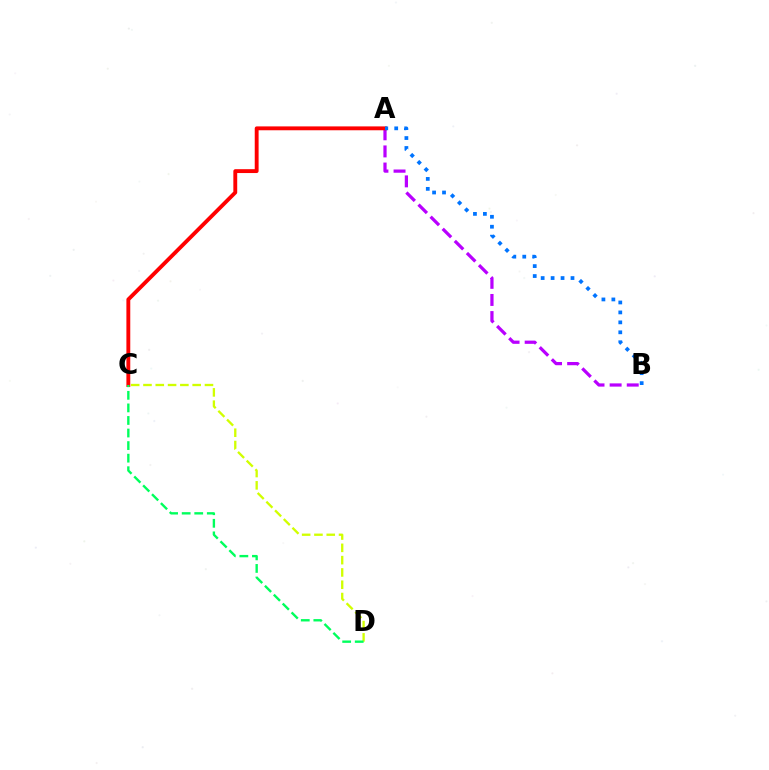{('A', 'B'): [{'color': '#b900ff', 'line_style': 'dashed', 'thickness': 2.32}, {'color': '#0074ff', 'line_style': 'dotted', 'thickness': 2.7}], ('C', 'D'): [{'color': '#d1ff00', 'line_style': 'dashed', 'thickness': 1.67}, {'color': '#00ff5c', 'line_style': 'dashed', 'thickness': 1.71}], ('A', 'C'): [{'color': '#ff0000', 'line_style': 'solid', 'thickness': 2.78}]}